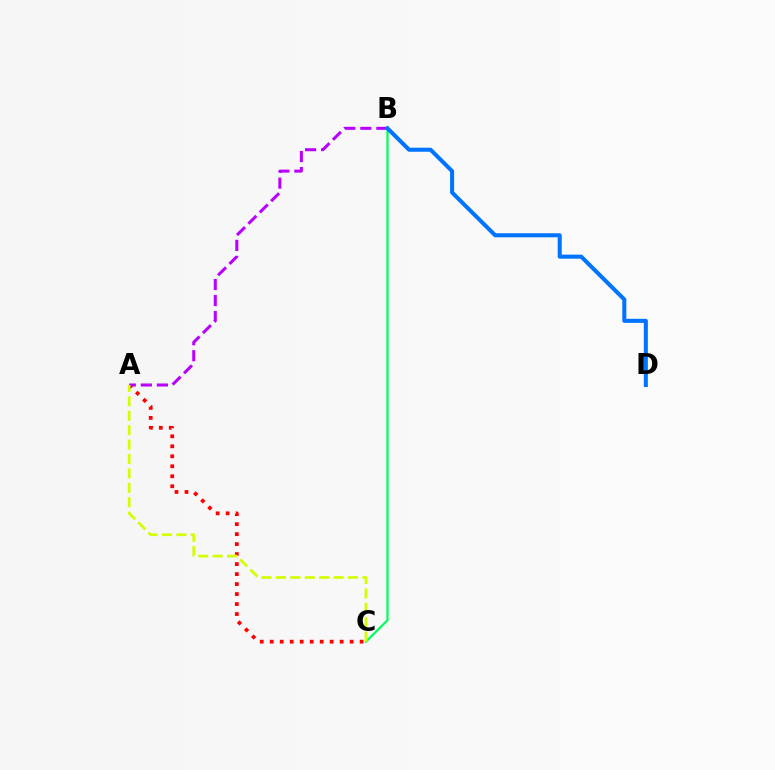{('A', 'C'): [{'color': '#ff0000', 'line_style': 'dotted', 'thickness': 2.71}, {'color': '#d1ff00', 'line_style': 'dashed', 'thickness': 1.96}], ('B', 'C'): [{'color': '#00ff5c', 'line_style': 'solid', 'thickness': 1.61}], ('A', 'B'): [{'color': '#b900ff', 'line_style': 'dashed', 'thickness': 2.18}], ('B', 'D'): [{'color': '#0074ff', 'line_style': 'solid', 'thickness': 2.91}]}